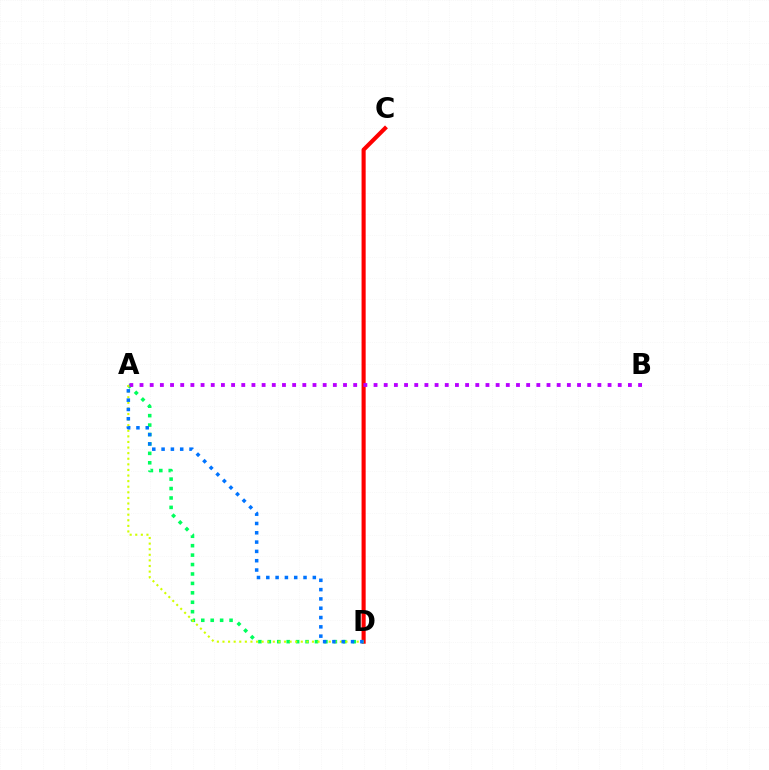{('C', 'D'): [{'color': '#ff0000', 'line_style': 'solid', 'thickness': 2.96}], ('A', 'D'): [{'color': '#00ff5c', 'line_style': 'dotted', 'thickness': 2.56}, {'color': '#d1ff00', 'line_style': 'dotted', 'thickness': 1.52}, {'color': '#0074ff', 'line_style': 'dotted', 'thickness': 2.53}], ('A', 'B'): [{'color': '#b900ff', 'line_style': 'dotted', 'thickness': 2.76}]}